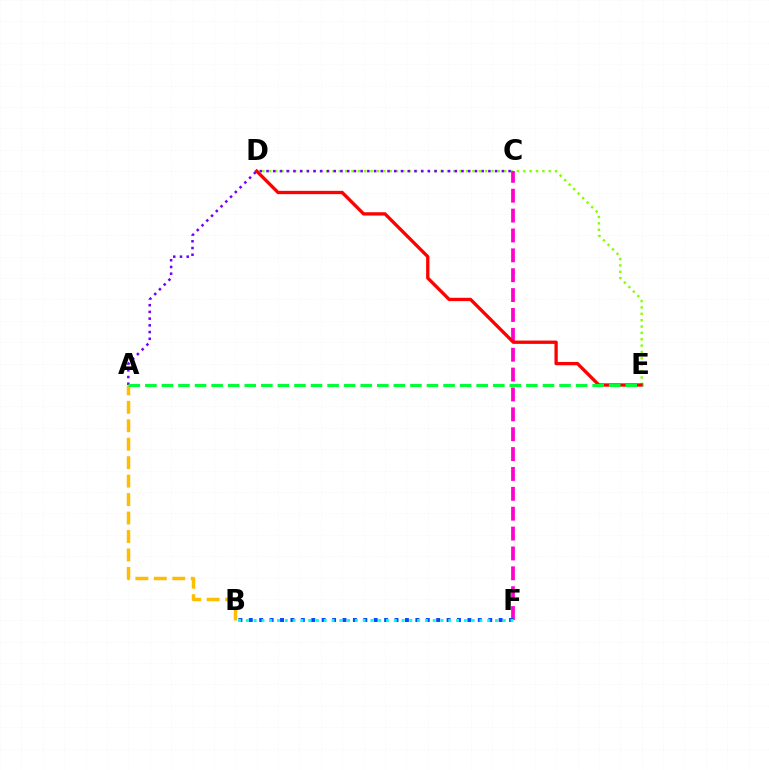{('D', 'E'): [{'color': '#84ff00', 'line_style': 'dotted', 'thickness': 1.73}, {'color': '#ff0000', 'line_style': 'solid', 'thickness': 2.39}], ('C', 'F'): [{'color': '#ff00cf', 'line_style': 'dashed', 'thickness': 2.7}], ('B', 'F'): [{'color': '#004bff', 'line_style': 'dotted', 'thickness': 2.83}, {'color': '#00fff6', 'line_style': 'dotted', 'thickness': 2.11}], ('A', 'B'): [{'color': '#ffbd00', 'line_style': 'dashed', 'thickness': 2.51}], ('A', 'C'): [{'color': '#7200ff', 'line_style': 'dotted', 'thickness': 1.83}], ('A', 'E'): [{'color': '#00ff39', 'line_style': 'dashed', 'thickness': 2.25}]}